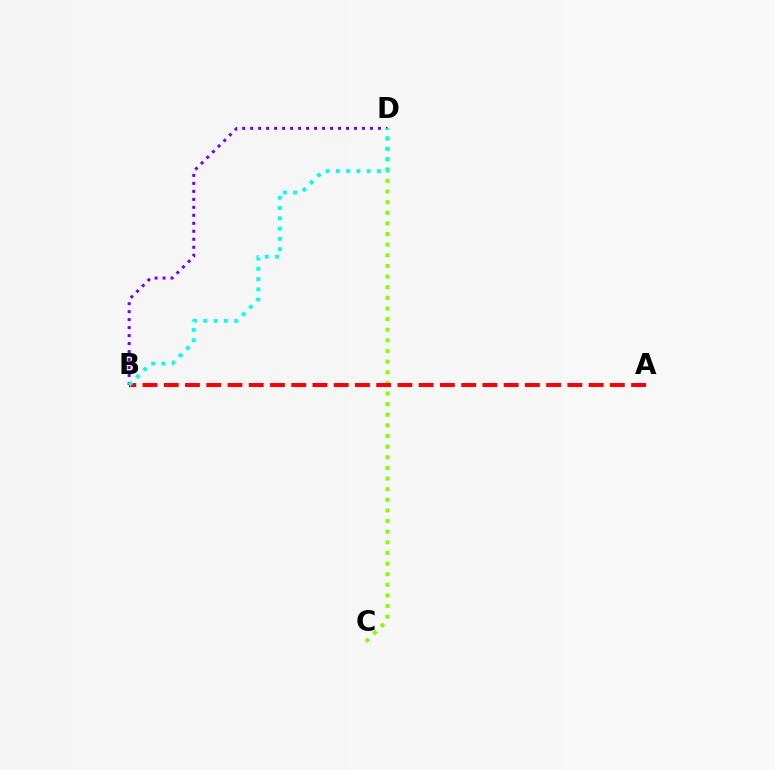{('C', 'D'): [{'color': '#84ff00', 'line_style': 'dotted', 'thickness': 2.89}], ('A', 'B'): [{'color': '#ff0000', 'line_style': 'dashed', 'thickness': 2.89}], ('B', 'D'): [{'color': '#7200ff', 'line_style': 'dotted', 'thickness': 2.17}, {'color': '#00fff6', 'line_style': 'dotted', 'thickness': 2.79}]}